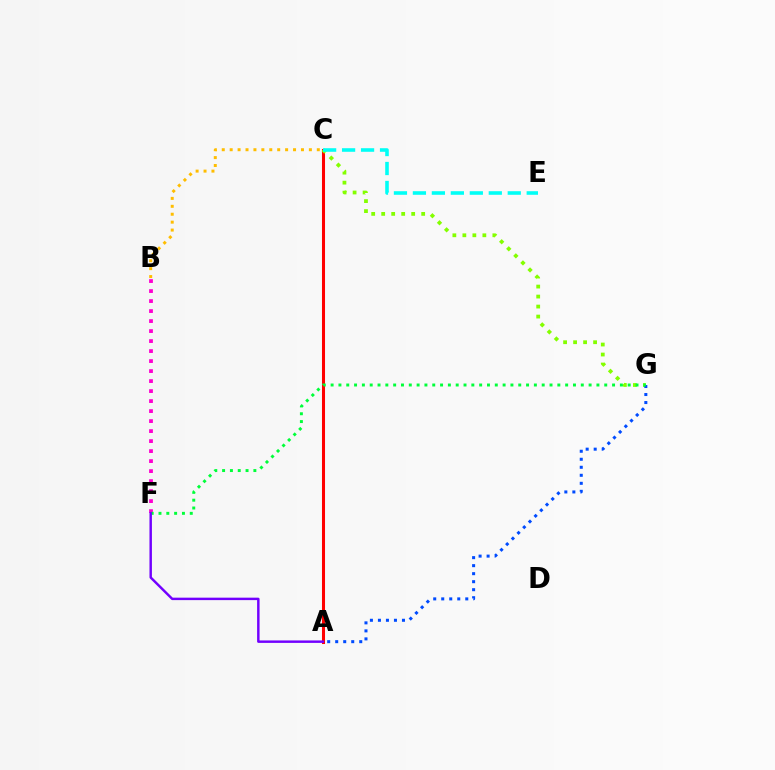{('B', 'F'): [{'color': '#ff00cf', 'line_style': 'dotted', 'thickness': 2.72}], ('A', 'C'): [{'color': '#ff0000', 'line_style': 'solid', 'thickness': 2.19}], ('C', 'G'): [{'color': '#84ff00', 'line_style': 'dotted', 'thickness': 2.72}], ('A', 'G'): [{'color': '#004bff', 'line_style': 'dotted', 'thickness': 2.18}], ('B', 'C'): [{'color': '#ffbd00', 'line_style': 'dotted', 'thickness': 2.15}], ('C', 'E'): [{'color': '#00fff6', 'line_style': 'dashed', 'thickness': 2.58}], ('F', 'G'): [{'color': '#00ff39', 'line_style': 'dotted', 'thickness': 2.12}], ('A', 'F'): [{'color': '#7200ff', 'line_style': 'solid', 'thickness': 1.76}]}